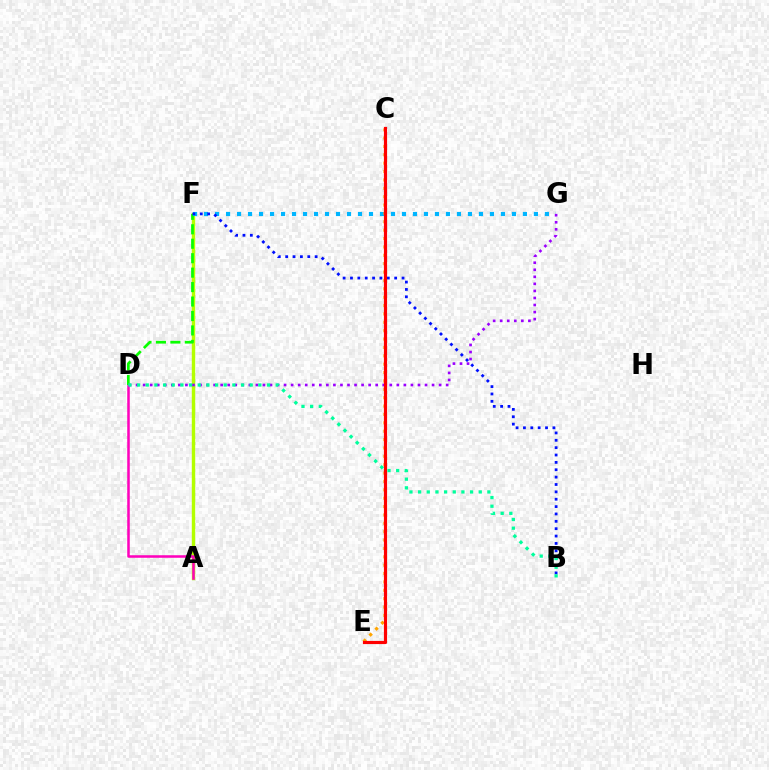{('A', 'F'): [{'color': '#b3ff00', 'line_style': 'solid', 'thickness': 2.45}], ('A', 'D'): [{'color': '#ff00bd', 'line_style': 'solid', 'thickness': 1.82}], ('D', 'F'): [{'color': '#08ff00', 'line_style': 'dashed', 'thickness': 1.96}], ('F', 'G'): [{'color': '#00b5ff', 'line_style': 'dotted', 'thickness': 2.99}], ('B', 'F'): [{'color': '#0010ff', 'line_style': 'dotted', 'thickness': 2.0}], ('C', 'E'): [{'color': '#ffa500', 'line_style': 'dotted', 'thickness': 2.28}, {'color': '#ff0000', 'line_style': 'solid', 'thickness': 2.28}], ('D', 'G'): [{'color': '#9b00ff', 'line_style': 'dotted', 'thickness': 1.91}], ('B', 'D'): [{'color': '#00ff9d', 'line_style': 'dotted', 'thickness': 2.35}]}